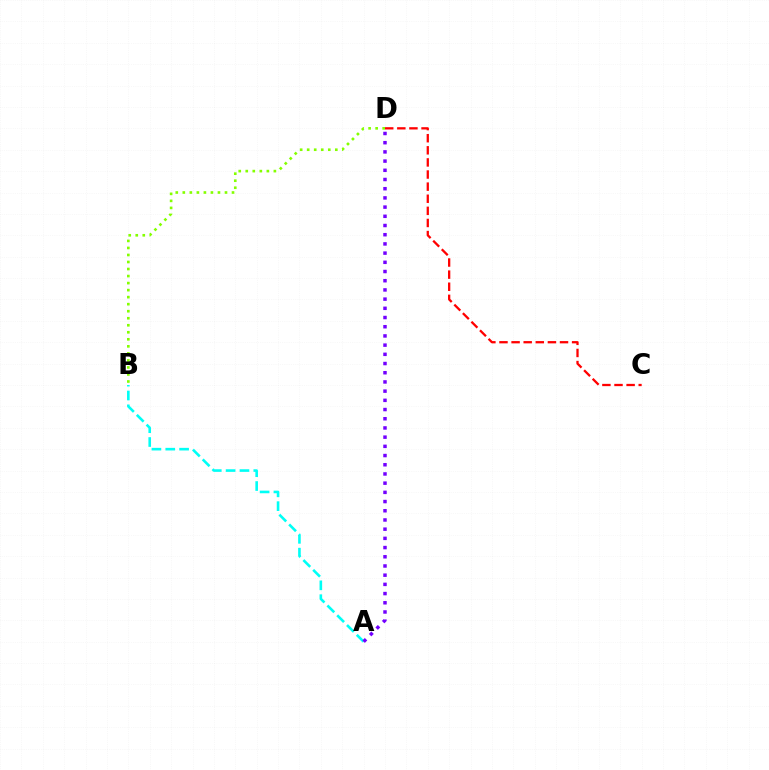{('A', 'B'): [{'color': '#00fff6', 'line_style': 'dashed', 'thickness': 1.88}], ('B', 'D'): [{'color': '#84ff00', 'line_style': 'dotted', 'thickness': 1.91}], ('C', 'D'): [{'color': '#ff0000', 'line_style': 'dashed', 'thickness': 1.64}], ('A', 'D'): [{'color': '#7200ff', 'line_style': 'dotted', 'thickness': 2.5}]}